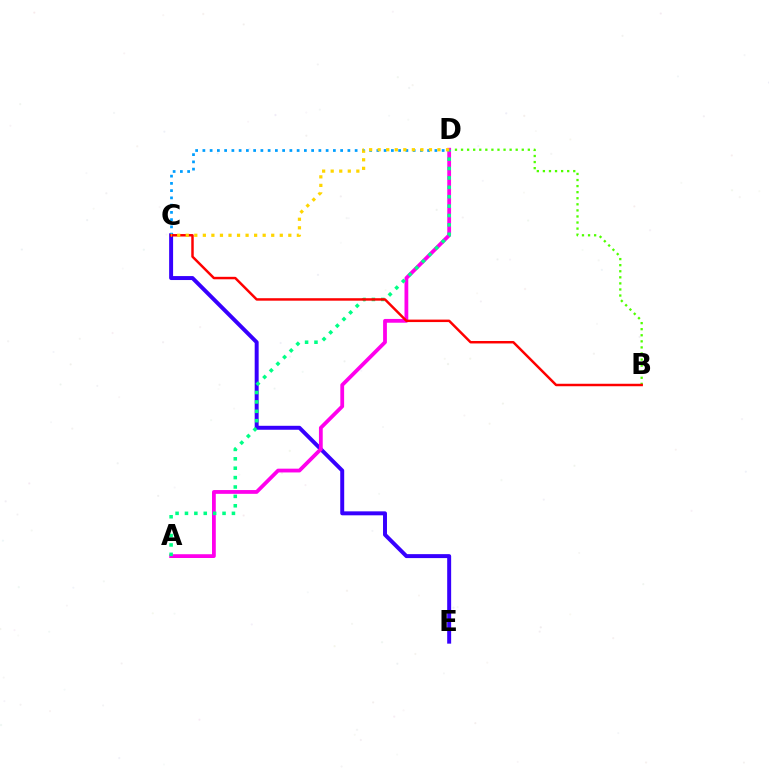{('C', 'E'): [{'color': '#3700ff', 'line_style': 'solid', 'thickness': 2.85}], ('B', 'D'): [{'color': '#4fff00', 'line_style': 'dotted', 'thickness': 1.65}], ('A', 'D'): [{'color': '#ff00ed', 'line_style': 'solid', 'thickness': 2.72}, {'color': '#00ff86', 'line_style': 'dotted', 'thickness': 2.55}], ('C', 'D'): [{'color': '#009eff', 'line_style': 'dotted', 'thickness': 1.97}, {'color': '#ffd500', 'line_style': 'dotted', 'thickness': 2.32}], ('B', 'C'): [{'color': '#ff0000', 'line_style': 'solid', 'thickness': 1.78}]}